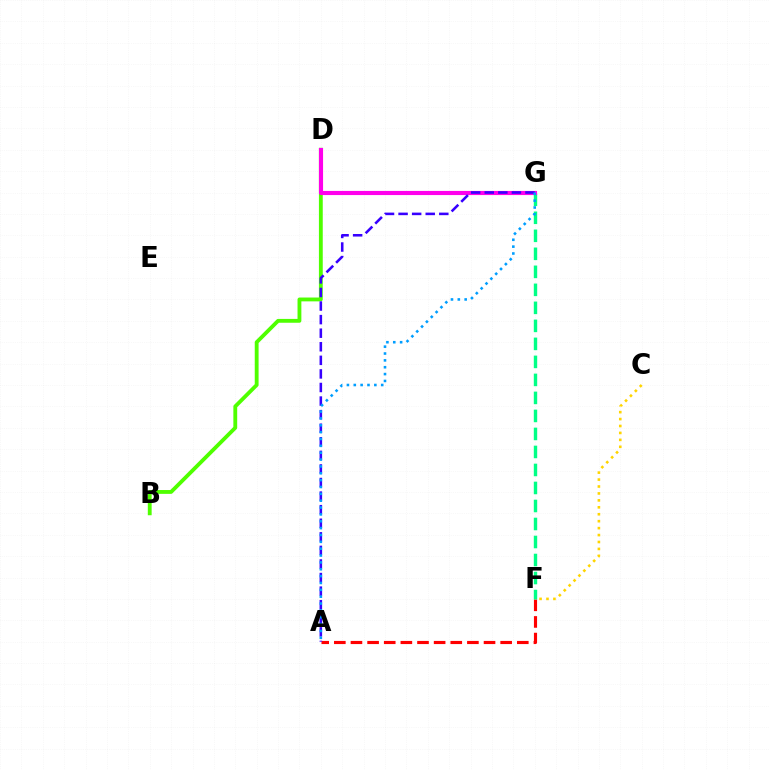{('C', 'F'): [{'color': '#ffd500', 'line_style': 'dotted', 'thickness': 1.88}], ('A', 'F'): [{'color': '#ff0000', 'line_style': 'dashed', 'thickness': 2.26}], ('B', 'D'): [{'color': '#4fff00', 'line_style': 'solid', 'thickness': 2.76}], ('F', 'G'): [{'color': '#00ff86', 'line_style': 'dashed', 'thickness': 2.45}], ('D', 'G'): [{'color': '#ff00ed', 'line_style': 'solid', 'thickness': 2.97}], ('A', 'G'): [{'color': '#3700ff', 'line_style': 'dashed', 'thickness': 1.84}, {'color': '#009eff', 'line_style': 'dotted', 'thickness': 1.86}]}